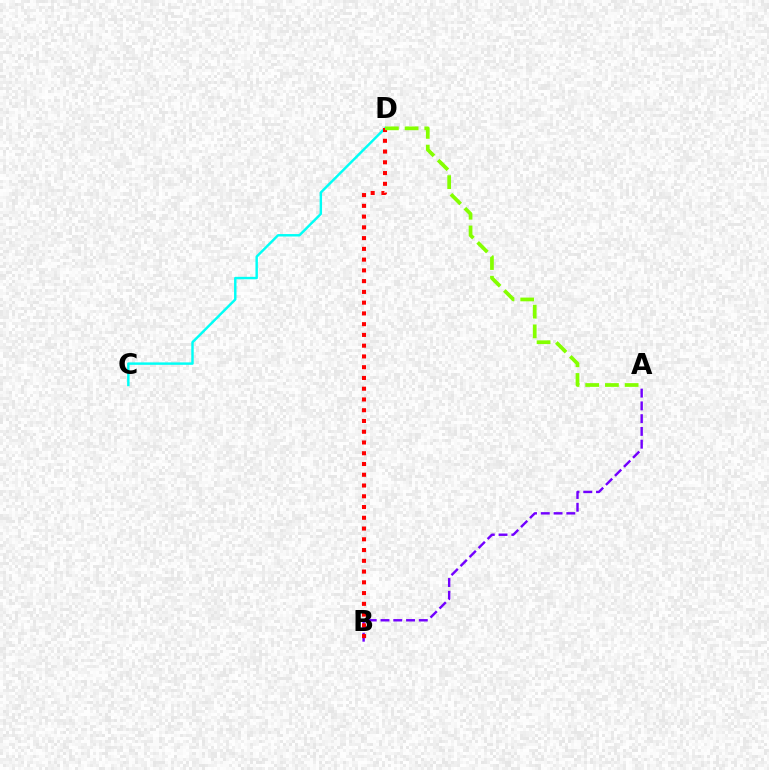{('A', 'B'): [{'color': '#7200ff', 'line_style': 'dashed', 'thickness': 1.73}], ('C', 'D'): [{'color': '#00fff6', 'line_style': 'solid', 'thickness': 1.75}], ('B', 'D'): [{'color': '#ff0000', 'line_style': 'dotted', 'thickness': 2.92}], ('A', 'D'): [{'color': '#84ff00', 'line_style': 'dashed', 'thickness': 2.68}]}